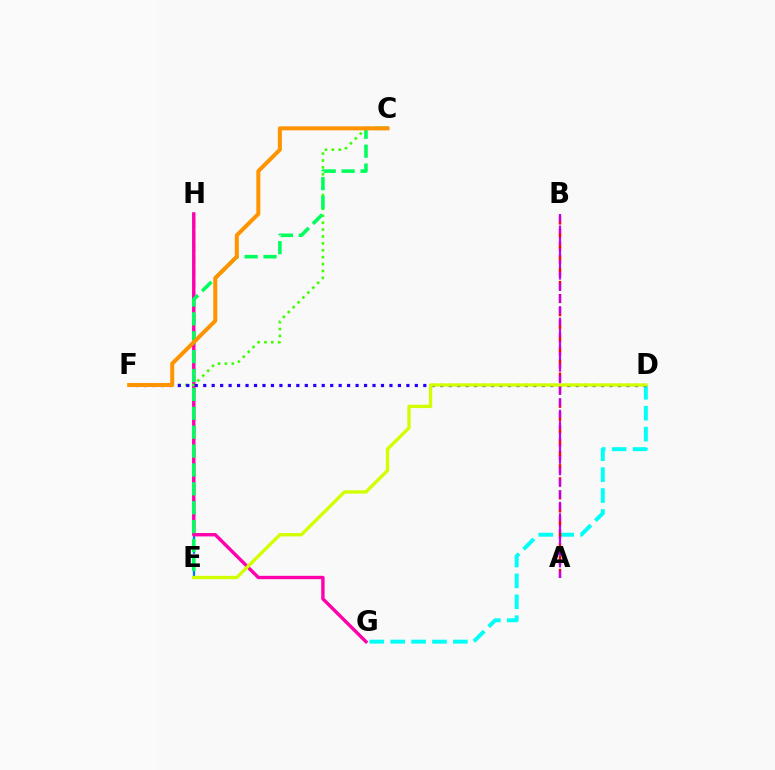{('E', 'H'): [{'color': '#0074ff', 'line_style': 'dashed', 'thickness': 1.64}], ('D', 'G'): [{'color': '#00fff6', 'line_style': 'dashed', 'thickness': 2.84}], ('G', 'H'): [{'color': '#ff00ac', 'line_style': 'solid', 'thickness': 2.42}], ('C', 'F'): [{'color': '#3dff00', 'line_style': 'dotted', 'thickness': 1.88}, {'color': '#ff9400', 'line_style': 'solid', 'thickness': 2.9}], ('D', 'F'): [{'color': '#2500ff', 'line_style': 'dotted', 'thickness': 2.3}], ('C', 'E'): [{'color': '#00ff5c', 'line_style': 'dashed', 'thickness': 2.57}], ('A', 'B'): [{'color': '#ff0000', 'line_style': 'dashed', 'thickness': 1.78}, {'color': '#b900ff', 'line_style': 'dashed', 'thickness': 1.56}], ('D', 'E'): [{'color': '#d1ff00', 'line_style': 'solid', 'thickness': 2.41}]}